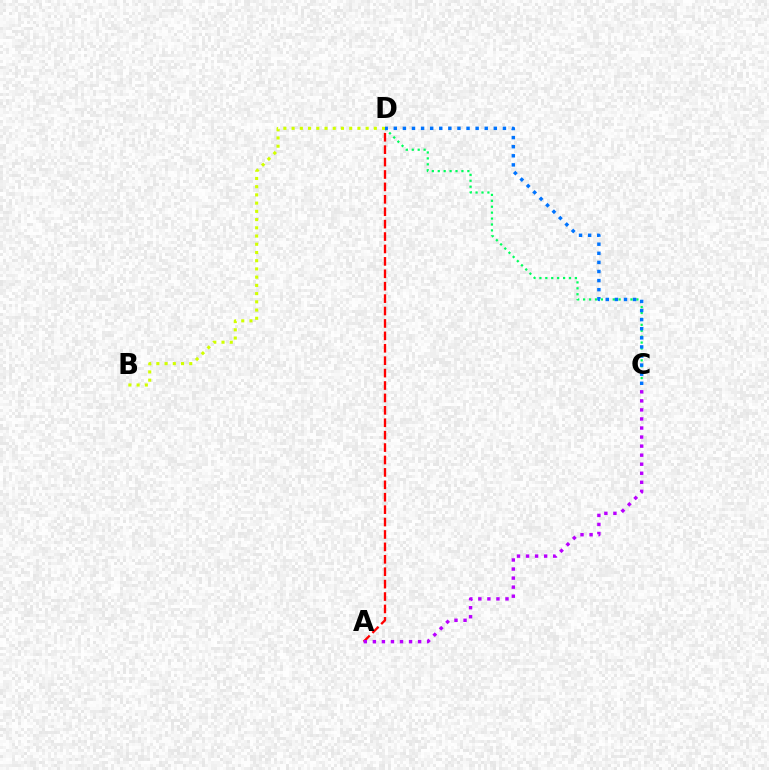{('A', 'D'): [{'color': '#ff0000', 'line_style': 'dashed', 'thickness': 1.69}], ('A', 'C'): [{'color': '#b900ff', 'line_style': 'dotted', 'thickness': 2.46}], ('C', 'D'): [{'color': '#00ff5c', 'line_style': 'dotted', 'thickness': 1.61}, {'color': '#0074ff', 'line_style': 'dotted', 'thickness': 2.47}], ('B', 'D'): [{'color': '#d1ff00', 'line_style': 'dotted', 'thickness': 2.23}]}